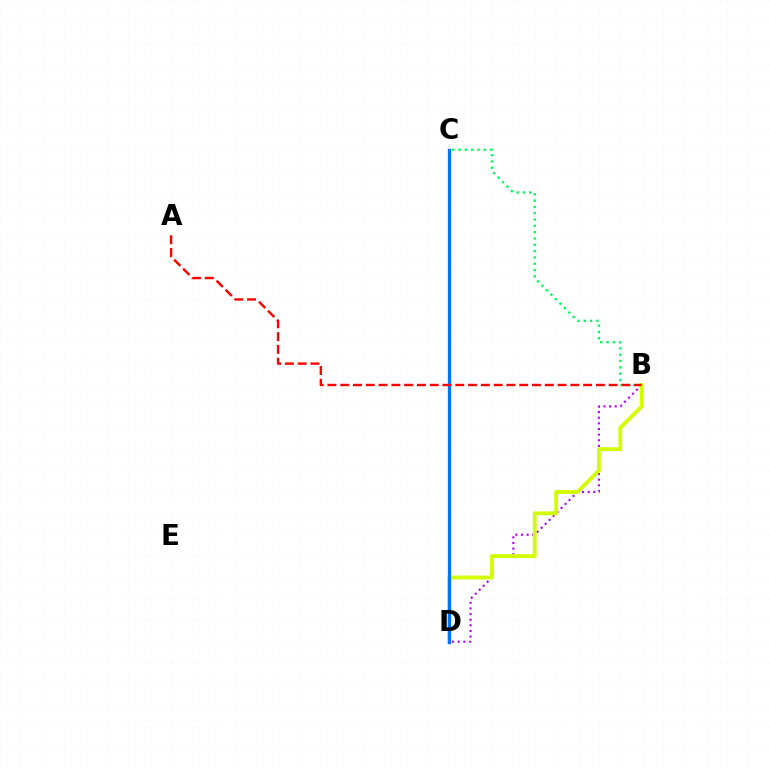{('B', 'C'): [{'color': '#00ff5c', 'line_style': 'dotted', 'thickness': 1.71}], ('B', 'D'): [{'color': '#b900ff', 'line_style': 'dotted', 'thickness': 1.53}, {'color': '#d1ff00', 'line_style': 'solid', 'thickness': 2.74}], ('C', 'D'): [{'color': '#0074ff', 'line_style': 'solid', 'thickness': 2.37}], ('A', 'B'): [{'color': '#ff0000', 'line_style': 'dashed', 'thickness': 1.74}]}